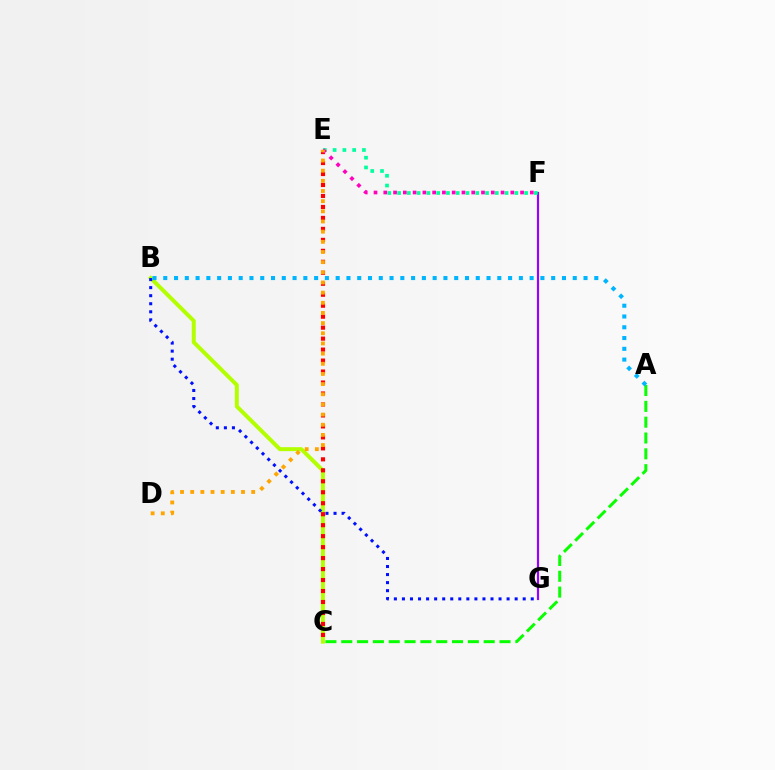{('B', 'C'): [{'color': '#b3ff00', 'line_style': 'solid', 'thickness': 2.85}], ('B', 'G'): [{'color': '#0010ff', 'line_style': 'dotted', 'thickness': 2.19}], ('F', 'G'): [{'color': '#9b00ff', 'line_style': 'solid', 'thickness': 1.57}], ('C', 'E'): [{'color': '#ff0000', 'line_style': 'dotted', 'thickness': 2.98}], ('A', 'C'): [{'color': '#08ff00', 'line_style': 'dashed', 'thickness': 2.15}], ('A', 'B'): [{'color': '#00b5ff', 'line_style': 'dotted', 'thickness': 2.93}], ('E', 'F'): [{'color': '#00ff9d', 'line_style': 'dotted', 'thickness': 2.65}, {'color': '#ff00bd', 'line_style': 'dotted', 'thickness': 2.65}], ('D', 'E'): [{'color': '#ffa500', 'line_style': 'dotted', 'thickness': 2.76}]}